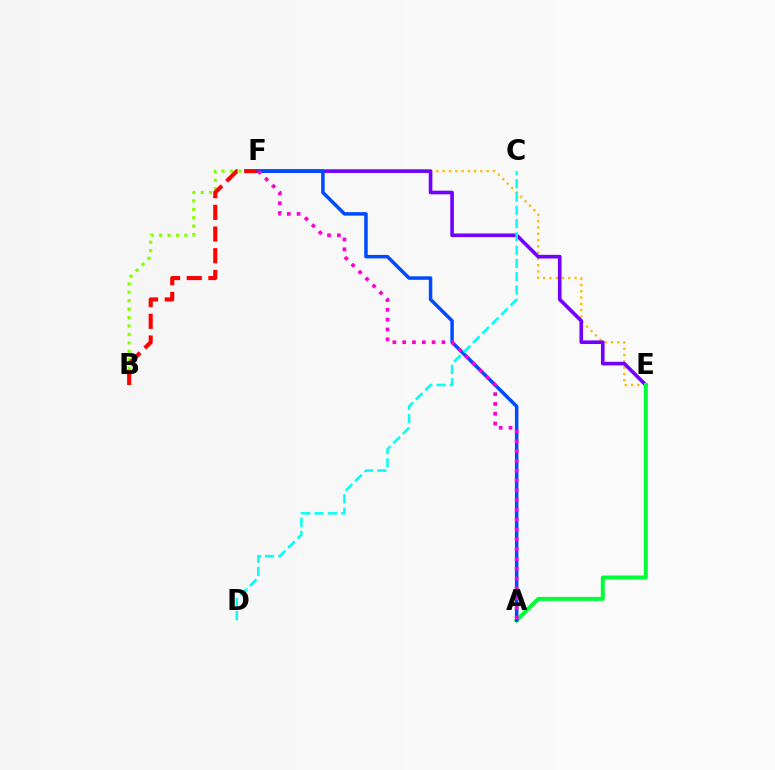{('E', 'F'): [{'color': '#ffbd00', 'line_style': 'dotted', 'thickness': 1.71}, {'color': '#7200ff', 'line_style': 'solid', 'thickness': 2.61}], ('B', 'F'): [{'color': '#84ff00', 'line_style': 'dotted', 'thickness': 2.29}, {'color': '#ff0000', 'line_style': 'dashed', 'thickness': 2.95}], ('A', 'E'): [{'color': '#00ff39', 'line_style': 'solid', 'thickness': 2.86}], ('A', 'F'): [{'color': '#004bff', 'line_style': 'solid', 'thickness': 2.52}, {'color': '#ff00cf', 'line_style': 'dotted', 'thickness': 2.66}], ('C', 'D'): [{'color': '#00fff6', 'line_style': 'dashed', 'thickness': 1.81}]}